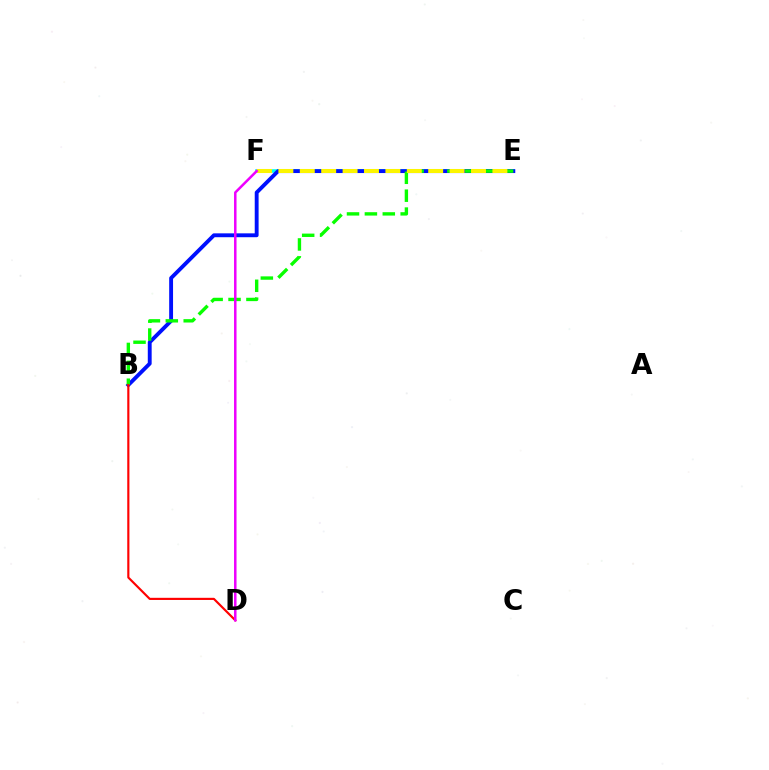{('E', 'F'): [{'color': '#00fff6', 'line_style': 'solid', 'thickness': 2.6}, {'color': '#fcf500', 'line_style': 'dashed', 'thickness': 2.91}], ('B', 'E'): [{'color': '#0010ff', 'line_style': 'solid', 'thickness': 2.79}, {'color': '#08ff00', 'line_style': 'dashed', 'thickness': 2.43}], ('B', 'D'): [{'color': '#ff0000', 'line_style': 'solid', 'thickness': 1.55}], ('D', 'F'): [{'color': '#ee00ff', 'line_style': 'solid', 'thickness': 1.8}]}